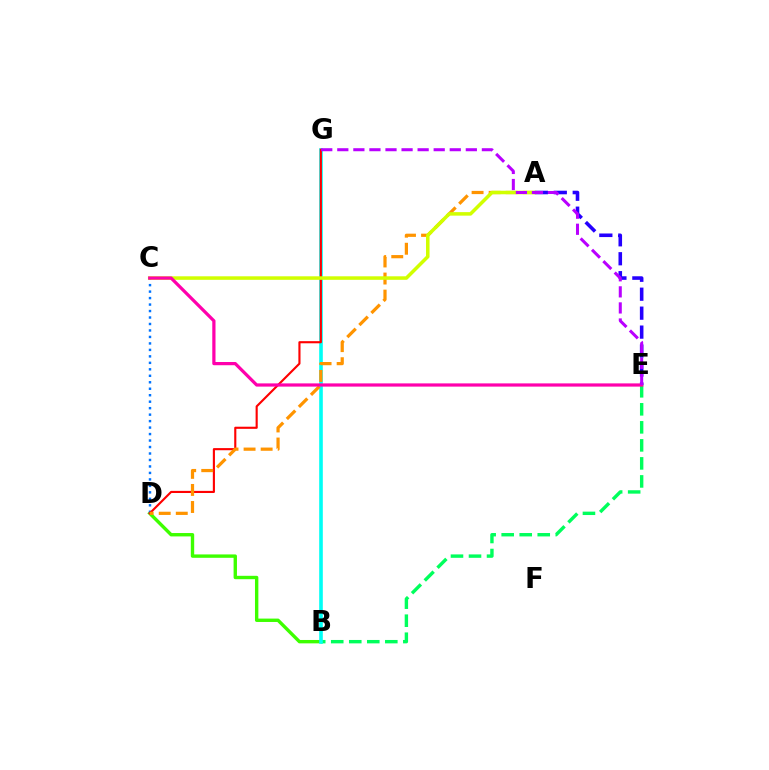{('B', 'E'): [{'color': '#00ff5c', 'line_style': 'dashed', 'thickness': 2.45}], ('A', 'E'): [{'color': '#2500ff', 'line_style': 'dashed', 'thickness': 2.57}], ('B', 'D'): [{'color': '#3dff00', 'line_style': 'solid', 'thickness': 2.43}], ('B', 'G'): [{'color': '#00fff6', 'line_style': 'solid', 'thickness': 2.6}], ('C', 'D'): [{'color': '#0074ff', 'line_style': 'dotted', 'thickness': 1.76}], ('D', 'G'): [{'color': '#ff0000', 'line_style': 'solid', 'thickness': 1.53}], ('A', 'D'): [{'color': '#ff9400', 'line_style': 'dashed', 'thickness': 2.32}], ('A', 'C'): [{'color': '#d1ff00', 'line_style': 'solid', 'thickness': 2.54}], ('C', 'E'): [{'color': '#ff00ac', 'line_style': 'solid', 'thickness': 2.32}], ('E', 'G'): [{'color': '#b900ff', 'line_style': 'dashed', 'thickness': 2.18}]}